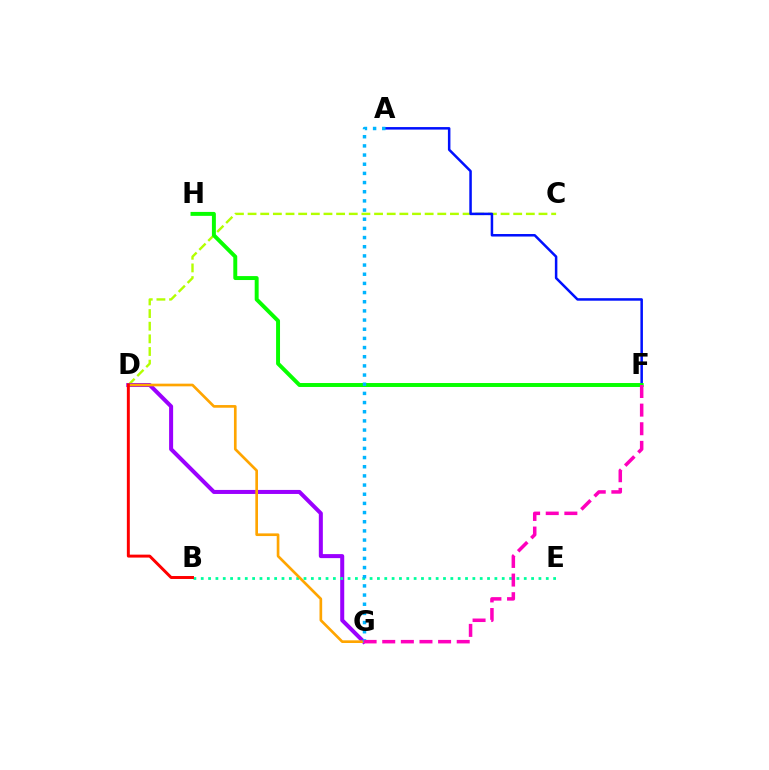{('C', 'D'): [{'color': '#b3ff00', 'line_style': 'dashed', 'thickness': 1.72}], ('D', 'G'): [{'color': '#9b00ff', 'line_style': 'solid', 'thickness': 2.9}, {'color': '#ffa500', 'line_style': 'solid', 'thickness': 1.92}], ('B', 'E'): [{'color': '#00ff9d', 'line_style': 'dotted', 'thickness': 1.99}], ('A', 'F'): [{'color': '#0010ff', 'line_style': 'solid', 'thickness': 1.81}], ('F', 'H'): [{'color': '#08ff00', 'line_style': 'solid', 'thickness': 2.84}], ('A', 'G'): [{'color': '#00b5ff', 'line_style': 'dotted', 'thickness': 2.49}], ('B', 'D'): [{'color': '#ff0000', 'line_style': 'solid', 'thickness': 2.13}], ('F', 'G'): [{'color': '#ff00bd', 'line_style': 'dashed', 'thickness': 2.53}]}